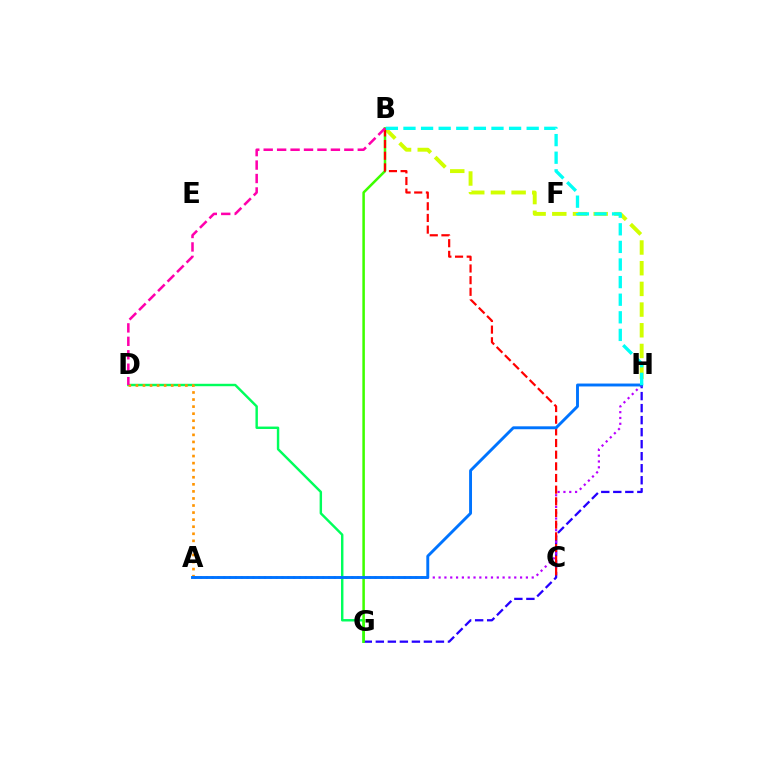{('D', 'G'): [{'color': '#00ff5c', 'line_style': 'solid', 'thickness': 1.75}], ('B', 'H'): [{'color': '#d1ff00', 'line_style': 'dashed', 'thickness': 2.81}, {'color': '#00fff6', 'line_style': 'dashed', 'thickness': 2.39}], ('A', 'D'): [{'color': '#ff9400', 'line_style': 'dotted', 'thickness': 1.92}], ('G', 'H'): [{'color': '#2500ff', 'line_style': 'dashed', 'thickness': 1.63}], ('B', 'G'): [{'color': '#3dff00', 'line_style': 'solid', 'thickness': 1.82}], ('A', 'H'): [{'color': '#b900ff', 'line_style': 'dotted', 'thickness': 1.58}, {'color': '#0074ff', 'line_style': 'solid', 'thickness': 2.09}], ('B', 'C'): [{'color': '#ff0000', 'line_style': 'dashed', 'thickness': 1.58}], ('B', 'D'): [{'color': '#ff00ac', 'line_style': 'dashed', 'thickness': 1.83}]}